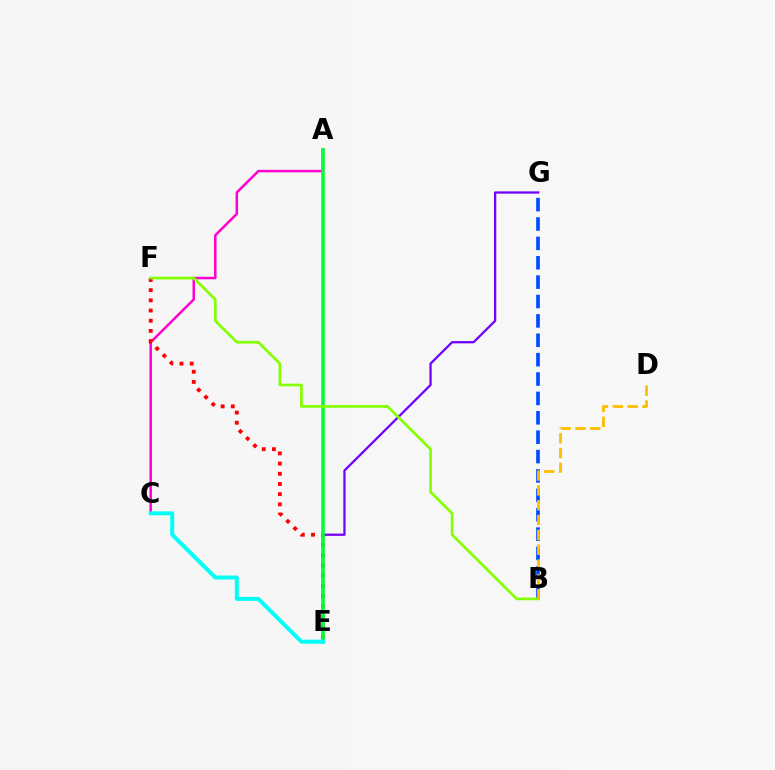{('A', 'C'): [{'color': '#ff00cf', 'line_style': 'solid', 'thickness': 1.8}], ('E', 'G'): [{'color': '#7200ff', 'line_style': 'solid', 'thickness': 1.63}], ('B', 'G'): [{'color': '#004bff', 'line_style': 'dashed', 'thickness': 2.63}], ('E', 'F'): [{'color': '#ff0000', 'line_style': 'dotted', 'thickness': 2.77}], ('A', 'E'): [{'color': '#00ff39', 'line_style': 'solid', 'thickness': 2.55}], ('B', 'F'): [{'color': '#84ff00', 'line_style': 'solid', 'thickness': 1.94}], ('B', 'D'): [{'color': '#ffbd00', 'line_style': 'dashed', 'thickness': 2.02}], ('C', 'E'): [{'color': '#00fff6', 'line_style': 'solid', 'thickness': 2.85}]}